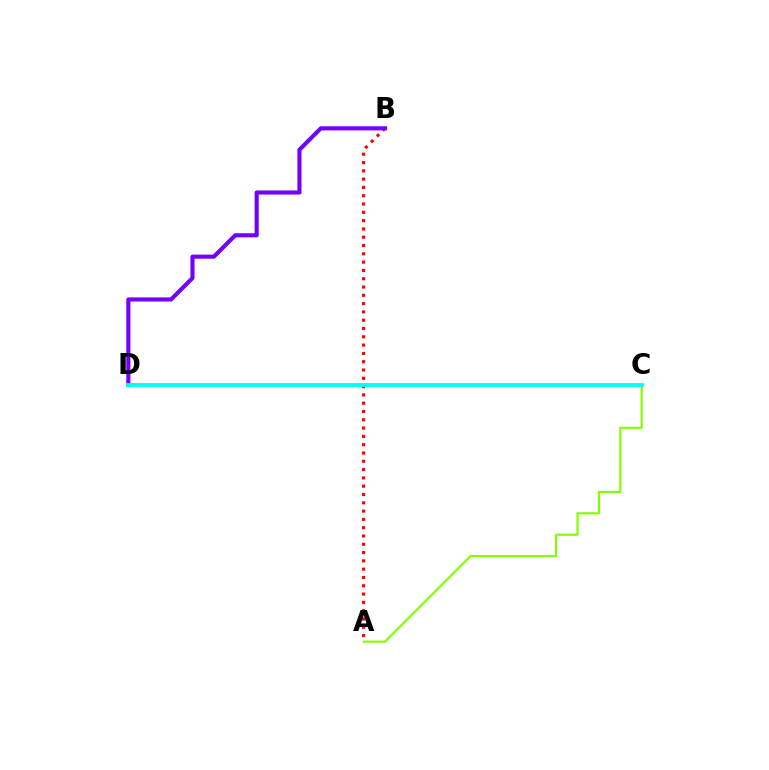{('A', 'B'): [{'color': '#ff0000', 'line_style': 'dotted', 'thickness': 2.25}], ('B', 'D'): [{'color': '#7200ff', 'line_style': 'solid', 'thickness': 2.95}], ('A', 'C'): [{'color': '#84ff00', 'line_style': 'solid', 'thickness': 1.57}], ('C', 'D'): [{'color': '#00fff6', 'line_style': 'solid', 'thickness': 2.77}]}